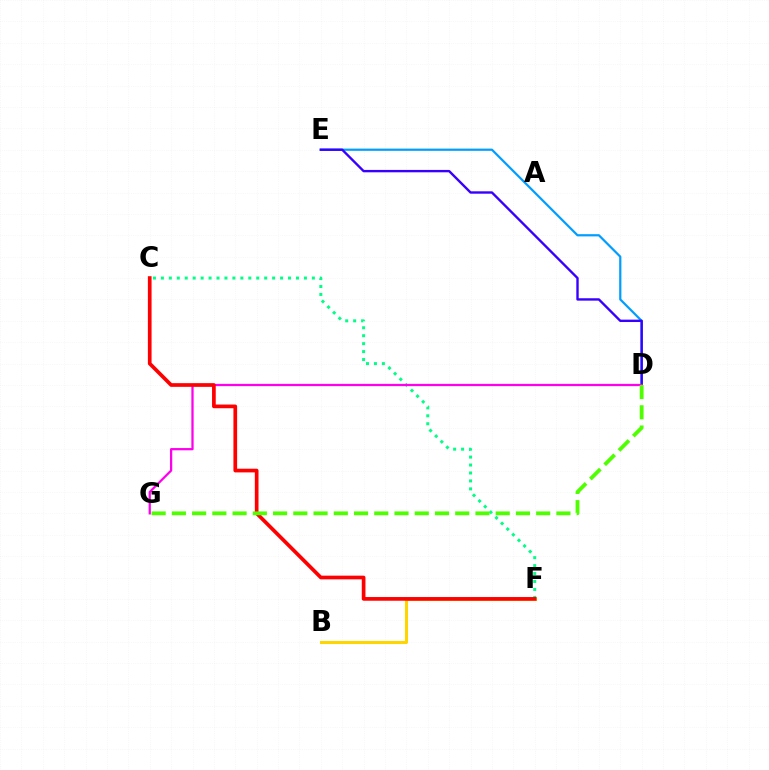{('C', 'F'): [{'color': '#00ff86', 'line_style': 'dotted', 'thickness': 2.16}, {'color': '#ff0000', 'line_style': 'solid', 'thickness': 2.66}], ('D', 'E'): [{'color': '#009eff', 'line_style': 'solid', 'thickness': 1.59}, {'color': '#3700ff', 'line_style': 'solid', 'thickness': 1.72}], ('B', 'F'): [{'color': '#ffd500', 'line_style': 'solid', 'thickness': 2.18}], ('D', 'G'): [{'color': '#ff00ed', 'line_style': 'solid', 'thickness': 1.62}, {'color': '#4fff00', 'line_style': 'dashed', 'thickness': 2.75}]}